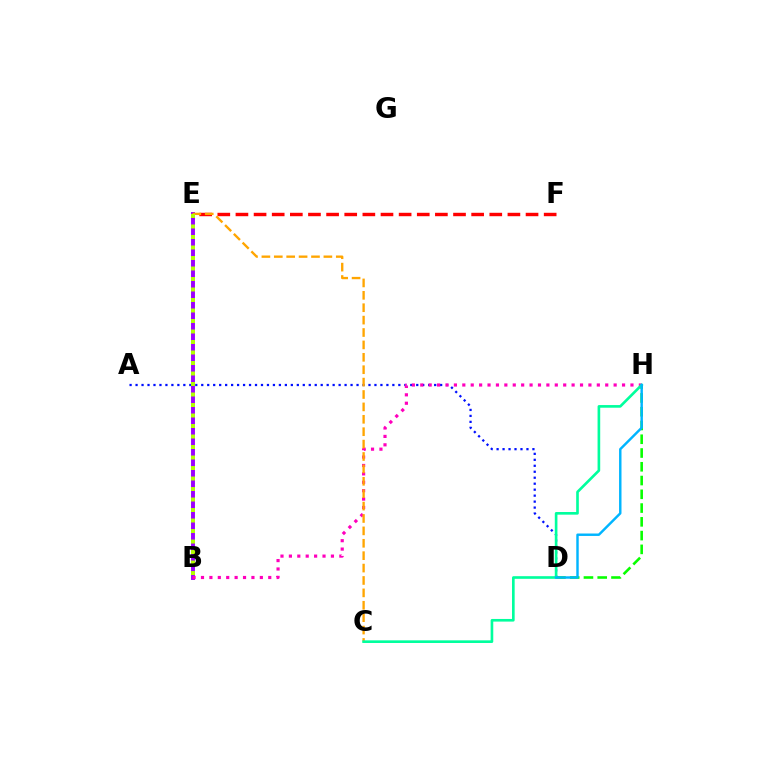{('D', 'H'): [{'color': '#08ff00', 'line_style': 'dashed', 'thickness': 1.87}, {'color': '#00b5ff', 'line_style': 'solid', 'thickness': 1.76}], ('B', 'E'): [{'color': '#9b00ff', 'line_style': 'solid', 'thickness': 2.82}, {'color': '#b3ff00', 'line_style': 'dotted', 'thickness': 2.85}], ('E', 'F'): [{'color': '#ff0000', 'line_style': 'dashed', 'thickness': 2.46}], ('A', 'D'): [{'color': '#0010ff', 'line_style': 'dotted', 'thickness': 1.62}], ('B', 'H'): [{'color': '#ff00bd', 'line_style': 'dotted', 'thickness': 2.28}], ('C', 'E'): [{'color': '#ffa500', 'line_style': 'dashed', 'thickness': 1.68}], ('C', 'H'): [{'color': '#00ff9d', 'line_style': 'solid', 'thickness': 1.9}]}